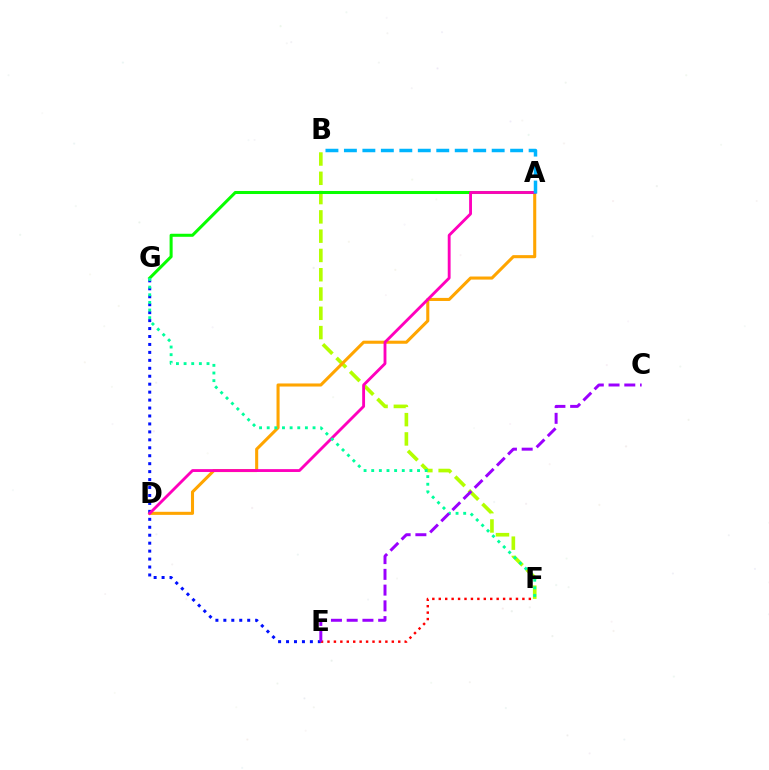{('B', 'F'): [{'color': '#b3ff00', 'line_style': 'dashed', 'thickness': 2.62}], ('A', 'D'): [{'color': '#ffa500', 'line_style': 'solid', 'thickness': 2.21}, {'color': '#ff00bd', 'line_style': 'solid', 'thickness': 2.05}], ('A', 'G'): [{'color': '#08ff00', 'line_style': 'solid', 'thickness': 2.19}], ('E', 'G'): [{'color': '#0010ff', 'line_style': 'dotted', 'thickness': 2.16}], ('E', 'F'): [{'color': '#ff0000', 'line_style': 'dotted', 'thickness': 1.75}], ('A', 'B'): [{'color': '#00b5ff', 'line_style': 'dashed', 'thickness': 2.51}], ('F', 'G'): [{'color': '#00ff9d', 'line_style': 'dotted', 'thickness': 2.08}], ('C', 'E'): [{'color': '#9b00ff', 'line_style': 'dashed', 'thickness': 2.14}]}